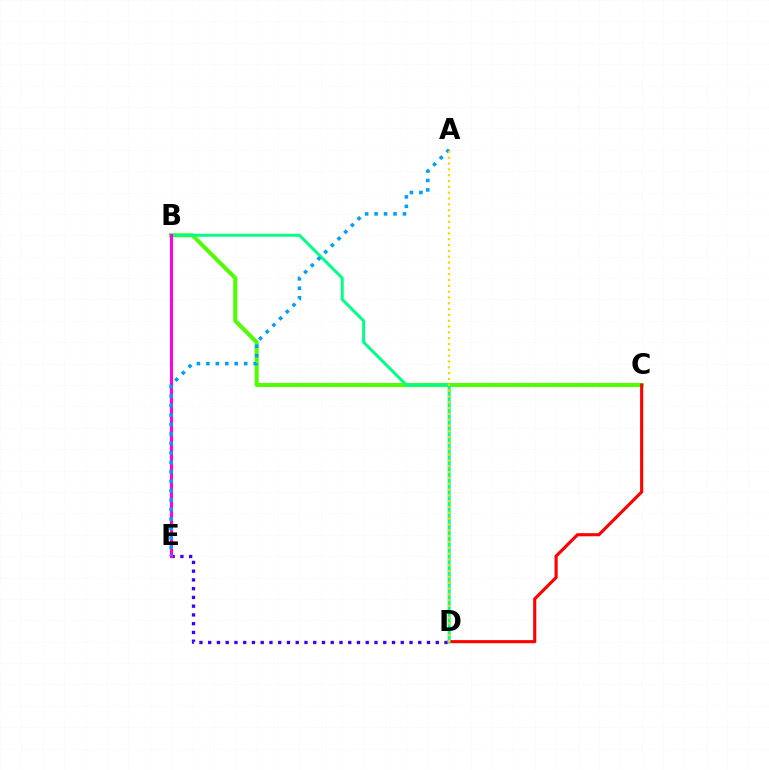{('D', 'E'): [{'color': '#3700ff', 'line_style': 'dotted', 'thickness': 2.38}], ('B', 'C'): [{'color': '#4fff00', 'line_style': 'solid', 'thickness': 2.9}], ('C', 'D'): [{'color': '#ff0000', 'line_style': 'solid', 'thickness': 2.24}], ('B', 'D'): [{'color': '#00ff86', 'line_style': 'solid', 'thickness': 2.13}], ('B', 'E'): [{'color': '#ff00ed', 'line_style': 'solid', 'thickness': 2.21}], ('A', 'E'): [{'color': '#009eff', 'line_style': 'dotted', 'thickness': 2.57}], ('A', 'D'): [{'color': '#ffd500', 'line_style': 'dotted', 'thickness': 1.58}]}